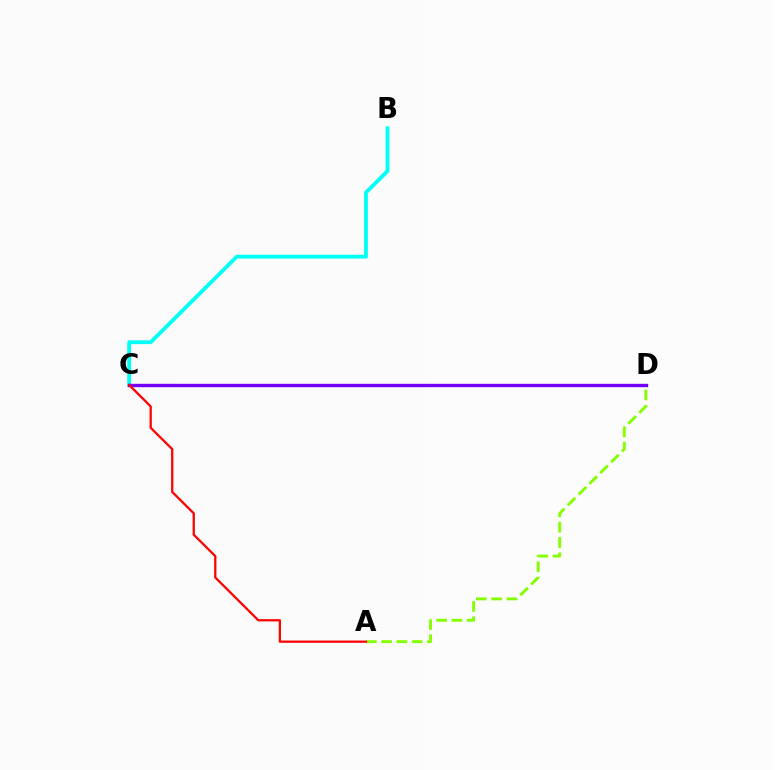{('B', 'C'): [{'color': '#00fff6', 'line_style': 'solid', 'thickness': 2.74}], ('A', 'D'): [{'color': '#84ff00', 'line_style': 'dashed', 'thickness': 2.08}], ('C', 'D'): [{'color': '#7200ff', 'line_style': 'solid', 'thickness': 2.43}], ('A', 'C'): [{'color': '#ff0000', 'line_style': 'solid', 'thickness': 1.63}]}